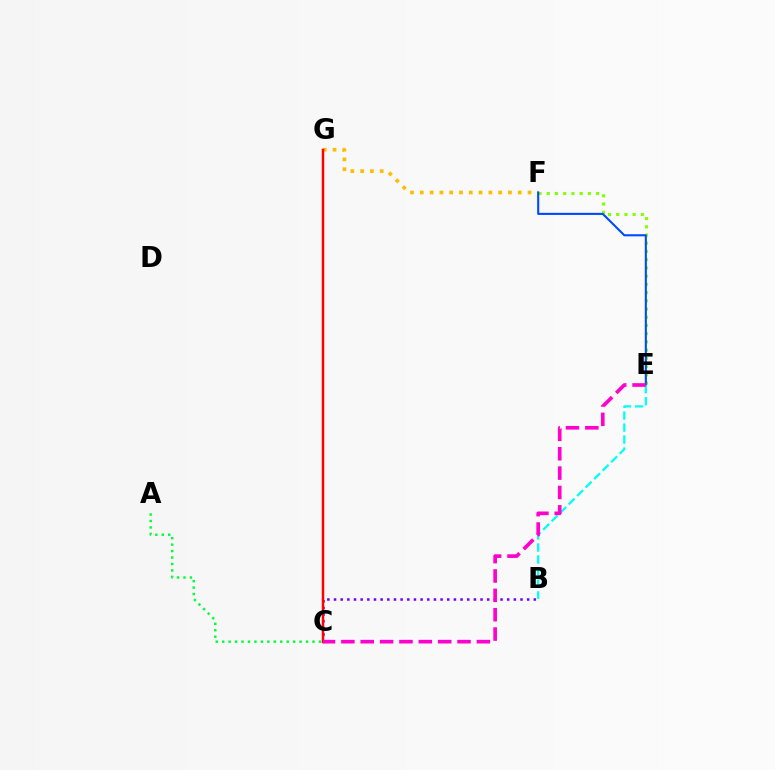{('F', 'G'): [{'color': '#ffbd00', 'line_style': 'dotted', 'thickness': 2.66}], ('B', 'C'): [{'color': '#7200ff', 'line_style': 'dotted', 'thickness': 1.81}], ('E', 'F'): [{'color': '#84ff00', 'line_style': 'dotted', 'thickness': 2.23}, {'color': '#004bff', 'line_style': 'solid', 'thickness': 1.51}], ('B', 'E'): [{'color': '#00fff6', 'line_style': 'dashed', 'thickness': 1.63}], ('A', 'C'): [{'color': '#00ff39', 'line_style': 'dotted', 'thickness': 1.75}], ('C', 'G'): [{'color': '#ff0000', 'line_style': 'solid', 'thickness': 1.79}], ('C', 'E'): [{'color': '#ff00cf', 'line_style': 'dashed', 'thickness': 2.63}]}